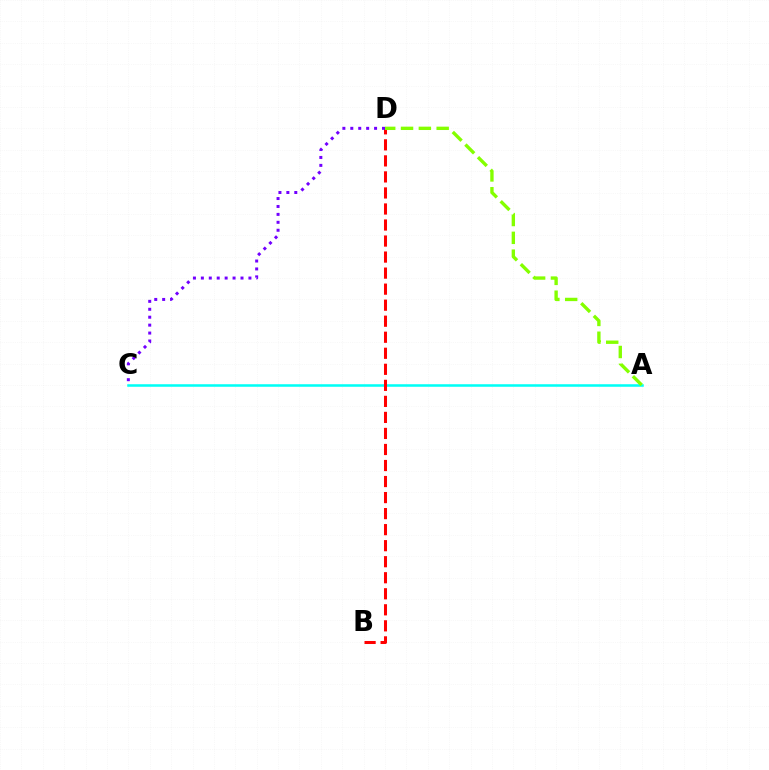{('A', 'C'): [{'color': '#00fff6', 'line_style': 'solid', 'thickness': 1.83}], ('B', 'D'): [{'color': '#ff0000', 'line_style': 'dashed', 'thickness': 2.18}], ('C', 'D'): [{'color': '#7200ff', 'line_style': 'dotted', 'thickness': 2.15}], ('A', 'D'): [{'color': '#84ff00', 'line_style': 'dashed', 'thickness': 2.42}]}